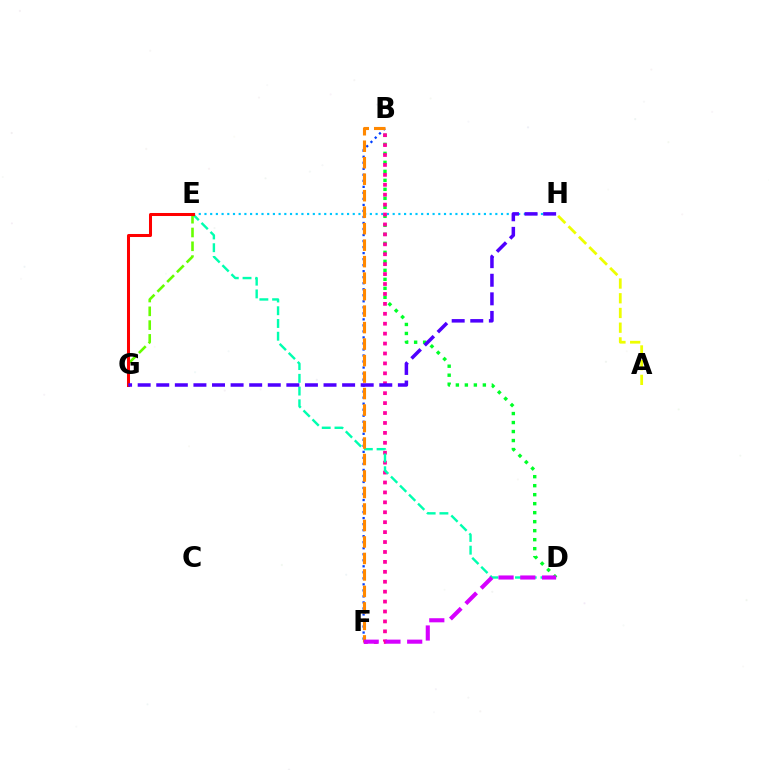{('B', 'F'): [{'color': '#003fff', 'line_style': 'dotted', 'thickness': 1.64}, {'color': '#ff00a0', 'line_style': 'dotted', 'thickness': 2.7}, {'color': '#ff8800', 'line_style': 'dashed', 'thickness': 2.24}], ('E', 'H'): [{'color': '#00c7ff', 'line_style': 'dotted', 'thickness': 1.55}], ('B', 'D'): [{'color': '#00ff27', 'line_style': 'dotted', 'thickness': 2.44}], ('A', 'H'): [{'color': '#eeff00', 'line_style': 'dashed', 'thickness': 2.0}], ('D', 'E'): [{'color': '#00ffaf', 'line_style': 'dashed', 'thickness': 1.73}], ('E', 'G'): [{'color': '#66ff00', 'line_style': 'dashed', 'thickness': 1.87}, {'color': '#ff0000', 'line_style': 'solid', 'thickness': 2.18}], ('D', 'F'): [{'color': '#d600ff', 'line_style': 'dashed', 'thickness': 2.95}], ('G', 'H'): [{'color': '#4f00ff', 'line_style': 'dashed', 'thickness': 2.52}]}